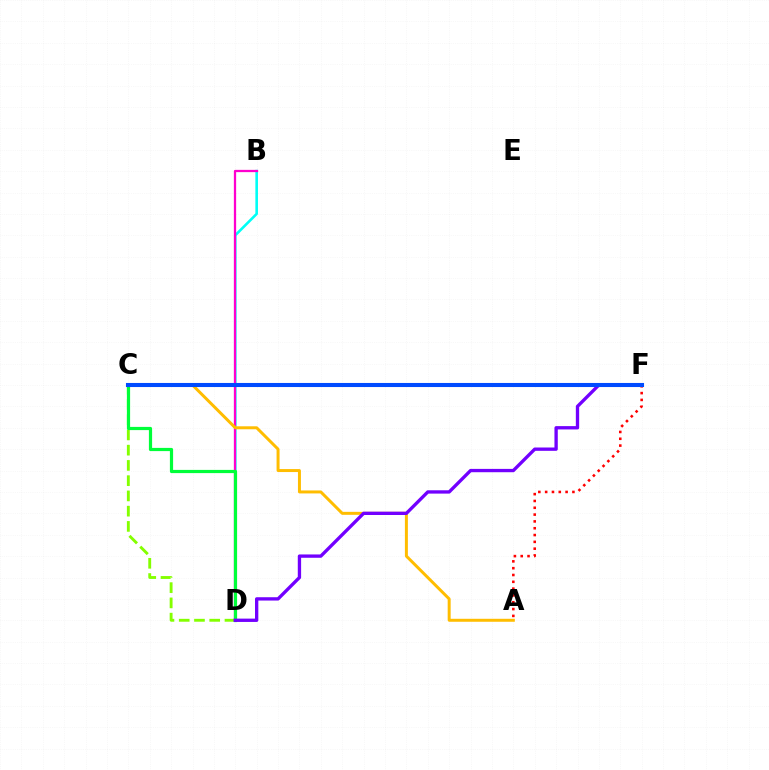{('A', 'F'): [{'color': '#ff0000', 'line_style': 'dotted', 'thickness': 1.85}], ('C', 'D'): [{'color': '#84ff00', 'line_style': 'dashed', 'thickness': 2.07}, {'color': '#00ff39', 'line_style': 'solid', 'thickness': 2.31}], ('B', 'D'): [{'color': '#00fff6', 'line_style': 'solid', 'thickness': 1.88}, {'color': '#ff00cf', 'line_style': 'solid', 'thickness': 1.64}], ('A', 'C'): [{'color': '#ffbd00', 'line_style': 'solid', 'thickness': 2.15}], ('D', 'F'): [{'color': '#7200ff', 'line_style': 'solid', 'thickness': 2.4}], ('C', 'F'): [{'color': '#004bff', 'line_style': 'solid', 'thickness': 2.94}]}